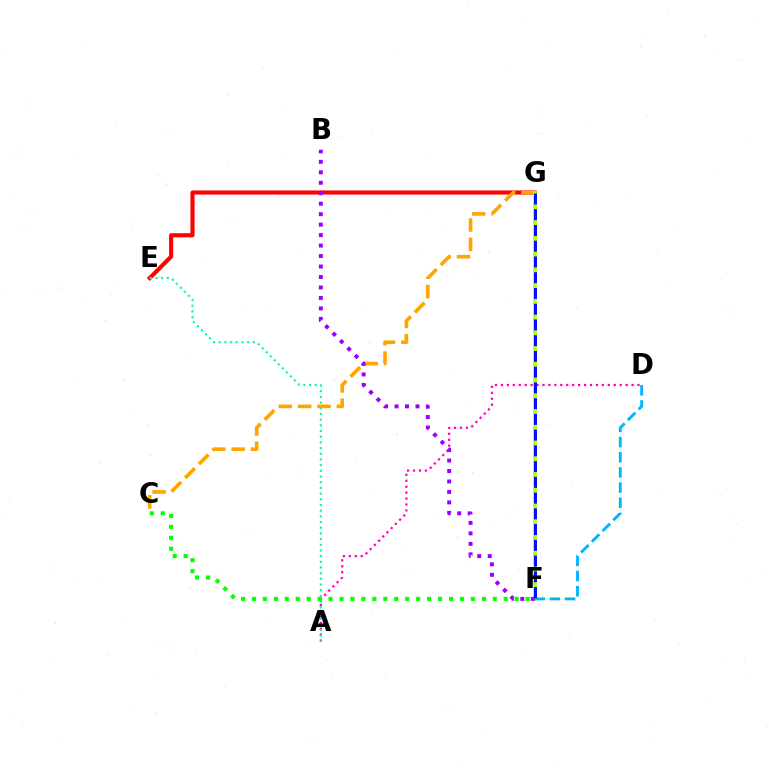{('A', 'D'): [{'color': '#ff00bd', 'line_style': 'dotted', 'thickness': 1.61}], ('E', 'G'): [{'color': '#ff0000', 'line_style': 'solid', 'thickness': 2.97}], ('A', 'E'): [{'color': '#00ff9d', 'line_style': 'dotted', 'thickness': 1.54}], ('C', 'G'): [{'color': '#ffa500', 'line_style': 'dashed', 'thickness': 2.63}], ('F', 'G'): [{'color': '#b3ff00', 'line_style': 'solid', 'thickness': 2.7}, {'color': '#0010ff', 'line_style': 'dashed', 'thickness': 2.14}], ('C', 'F'): [{'color': '#08ff00', 'line_style': 'dotted', 'thickness': 2.97}], ('D', 'F'): [{'color': '#00b5ff', 'line_style': 'dashed', 'thickness': 2.06}], ('B', 'F'): [{'color': '#9b00ff', 'line_style': 'dotted', 'thickness': 2.84}]}